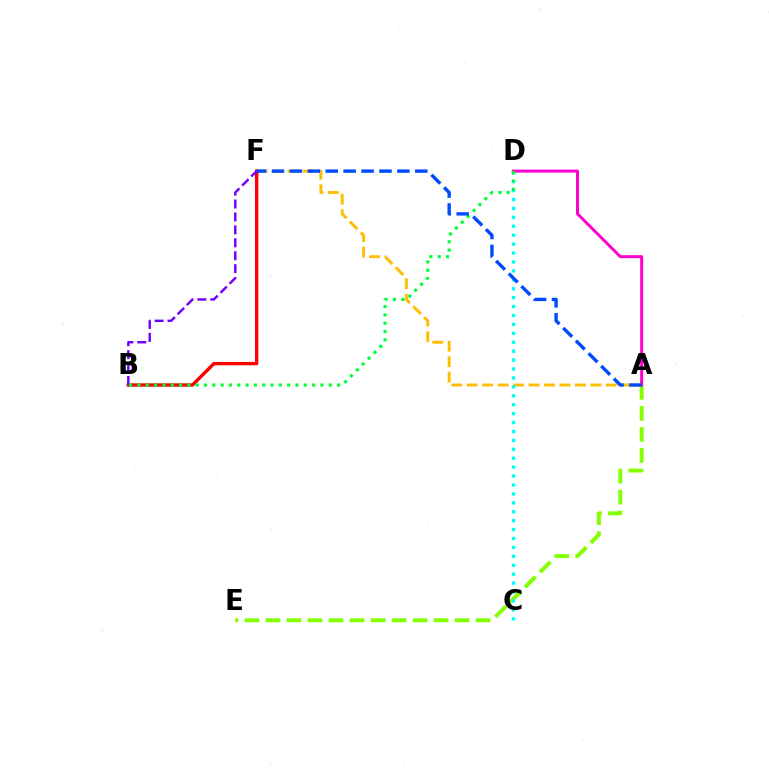{('A', 'F'): [{'color': '#ffbd00', 'line_style': 'dashed', 'thickness': 2.1}, {'color': '#004bff', 'line_style': 'dashed', 'thickness': 2.43}], ('A', 'E'): [{'color': '#84ff00', 'line_style': 'dashed', 'thickness': 2.86}], ('C', 'D'): [{'color': '#00fff6', 'line_style': 'dotted', 'thickness': 2.42}], ('B', 'F'): [{'color': '#ff0000', 'line_style': 'solid', 'thickness': 2.43}, {'color': '#7200ff', 'line_style': 'dashed', 'thickness': 1.75}], ('A', 'D'): [{'color': '#ff00cf', 'line_style': 'solid', 'thickness': 2.15}], ('B', 'D'): [{'color': '#00ff39', 'line_style': 'dotted', 'thickness': 2.26}]}